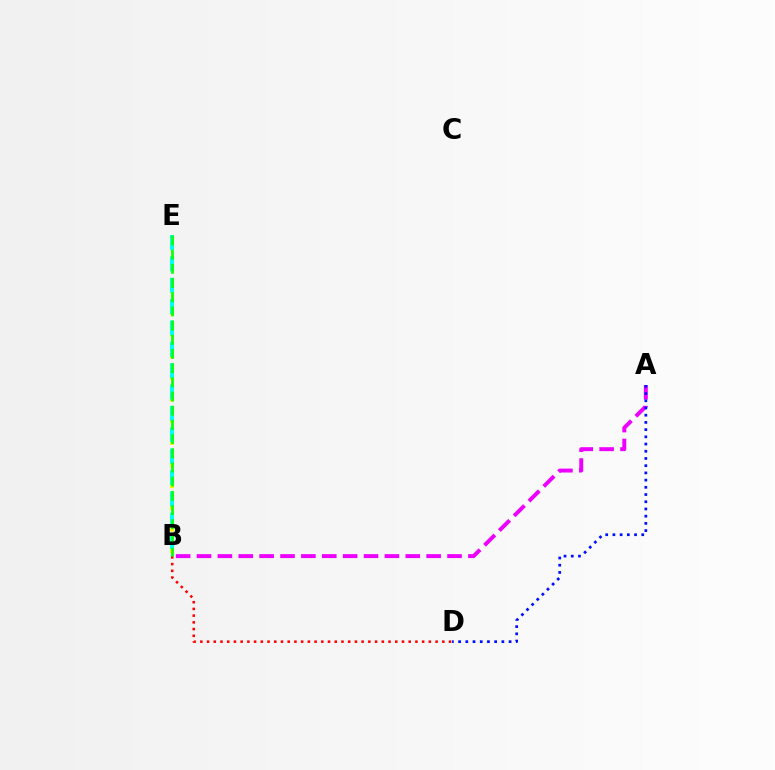{('B', 'E'): [{'color': '#fcf500', 'line_style': 'dotted', 'thickness': 2.94}, {'color': '#00fff6', 'line_style': 'dashed', 'thickness': 2.9}, {'color': '#08ff00', 'line_style': 'dashed', 'thickness': 1.93}], ('B', 'D'): [{'color': '#ff0000', 'line_style': 'dotted', 'thickness': 1.83}], ('A', 'B'): [{'color': '#ee00ff', 'line_style': 'dashed', 'thickness': 2.84}], ('A', 'D'): [{'color': '#0010ff', 'line_style': 'dotted', 'thickness': 1.96}]}